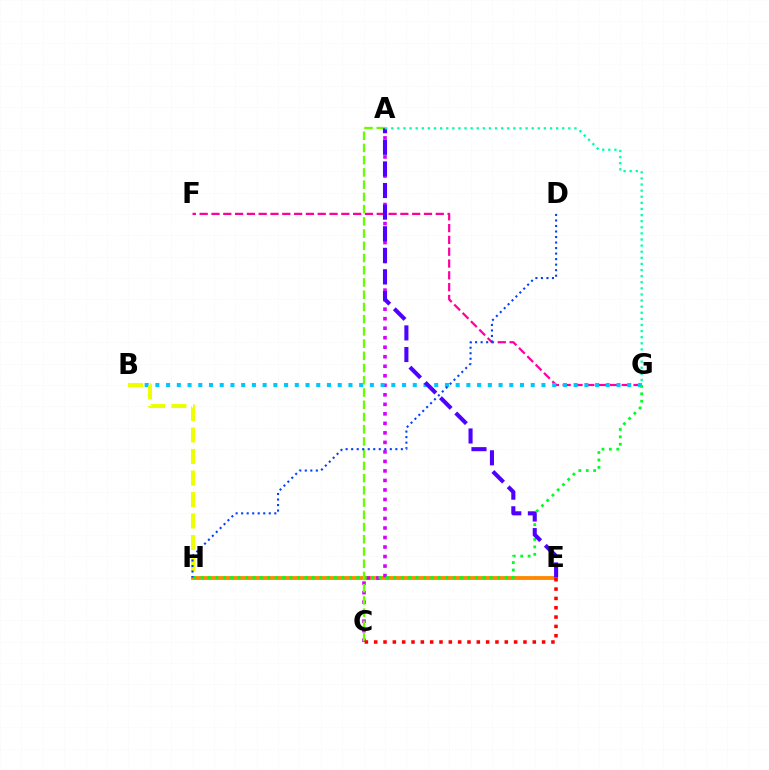{('F', 'G'): [{'color': '#ff00a0', 'line_style': 'dashed', 'thickness': 1.6}], ('E', 'H'): [{'color': '#ff8800', 'line_style': 'solid', 'thickness': 2.76}], ('A', 'C'): [{'color': '#d600ff', 'line_style': 'dotted', 'thickness': 2.58}, {'color': '#66ff00', 'line_style': 'dashed', 'thickness': 1.66}], ('B', 'G'): [{'color': '#00c7ff', 'line_style': 'dotted', 'thickness': 2.91}], ('B', 'H'): [{'color': '#eeff00', 'line_style': 'dashed', 'thickness': 2.92}], ('G', 'H'): [{'color': '#00ff27', 'line_style': 'dotted', 'thickness': 2.01}], ('C', 'E'): [{'color': '#ff0000', 'line_style': 'dotted', 'thickness': 2.53}], ('A', 'E'): [{'color': '#4f00ff', 'line_style': 'dashed', 'thickness': 2.94}], ('A', 'G'): [{'color': '#00ffaf', 'line_style': 'dotted', 'thickness': 1.66}], ('D', 'H'): [{'color': '#003fff', 'line_style': 'dotted', 'thickness': 1.5}]}